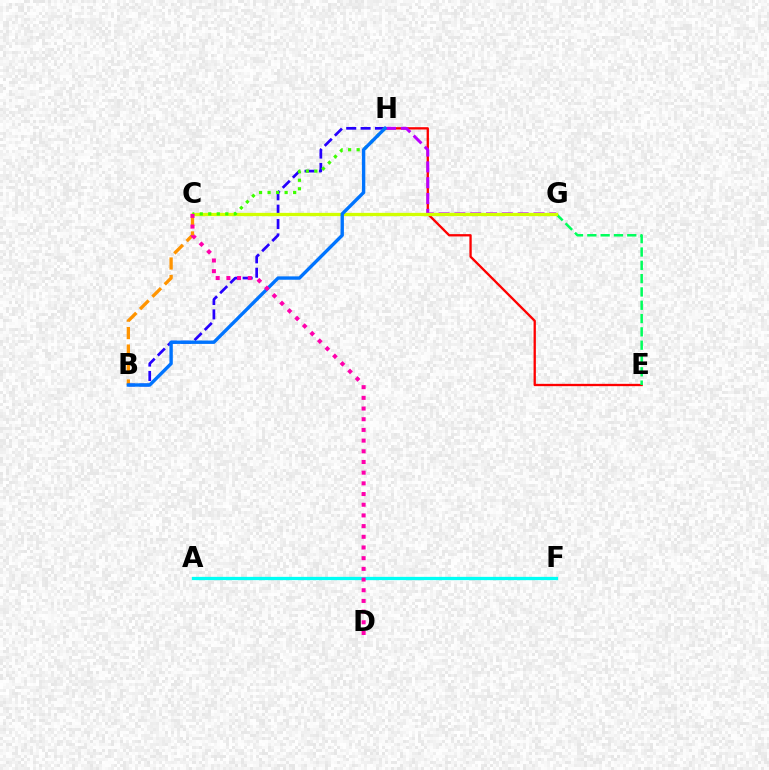{('B', 'C'): [{'color': '#ff9400', 'line_style': 'dashed', 'thickness': 2.37}], ('E', 'H'): [{'color': '#ff0000', 'line_style': 'solid', 'thickness': 1.66}], ('A', 'F'): [{'color': '#00fff6', 'line_style': 'solid', 'thickness': 2.36}], ('G', 'H'): [{'color': '#b900ff', 'line_style': 'dashed', 'thickness': 2.15}], ('B', 'H'): [{'color': '#2500ff', 'line_style': 'dashed', 'thickness': 1.95}, {'color': '#0074ff', 'line_style': 'solid', 'thickness': 2.43}], ('E', 'G'): [{'color': '#00ff5c', 'line_style': 'dashed', 'thickness': 1.81}], ('C', 'G'): [{'color': '#d1ff00', 'line_style': 'solid', 'thickness': 2.35}], ('C', 'H'): [{'color': '#3dff00', 'line_style': 'dotted', 'thickness': 2.32}], ('C', 'D'): [{'color': '#ff00ac', 'line_style': 'dotted', 'thickness': 2.9}]}